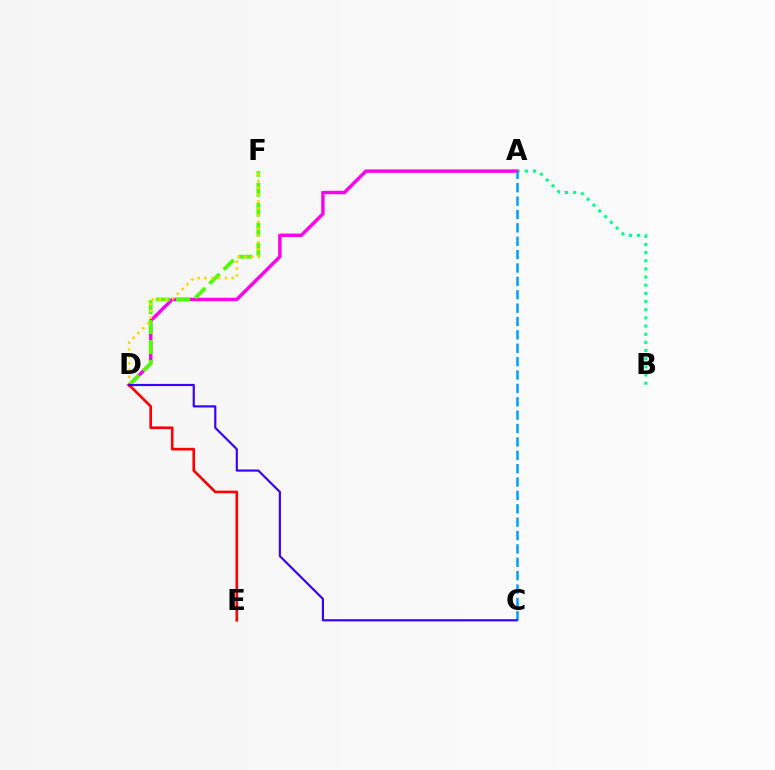{('A', 'B'): [{'color': '#00ff86', 'line_style': 'dotted', 'thickness': 2.22}], ('A', 'D'): [{'color': '#ff00ed', 'line_style': 'solid', 'thickness': 2.46}], ('A', 'C'): [{'color': '#009eff', 'line_style': 'dashed', 'thickness': 1.82}], ('D', 'F'): [{'color': '#4fff00', 'line_style': 'dashed', 'thickness': 2.71}, {'color': '#ffd500', 'line_style': 'dotted', 'thickness': 1.85}], ('D', 'E'): [{'color': '#ff0000', 'line_style': 'solid', 'thickness': 1.91}], ('C', 'D'): [{'color': '#3700ff', 'line_style': 'solid', 'thickness': 1.56}]}